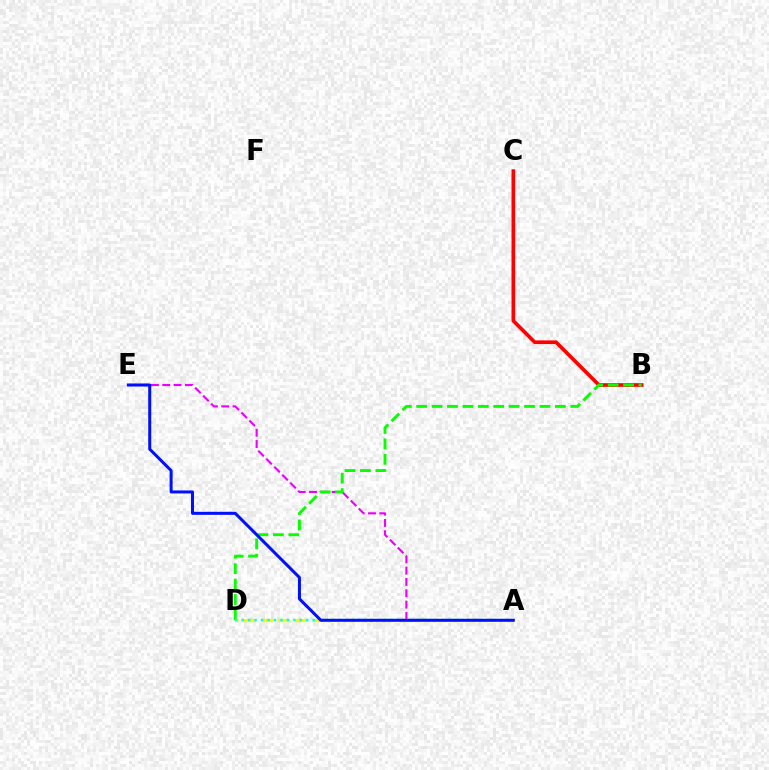{('B', 'C'): [{'color': '#ff0000', 'line_style': 'solid', 'thickness': 2.64}], ('A', 'E'): [{'color': '#ee00ff', 'line_style': 'dashed', 'thickness': 1.54}, {'color': '#0010ff', 'line_style': 'solid', 'thickness': 2.17}], ('A', 'D'): [{'color': '#fcf500', 'line_style': 'dashed', 'thickness': 2.33}, {'color': '#00fff6', 'line_style': 'dotted', 'thickness': 1.75}], ('B', 'D'): [{'color': '#08ff00', 'line_style': 'dashed', 'thickness': 2.09}]}